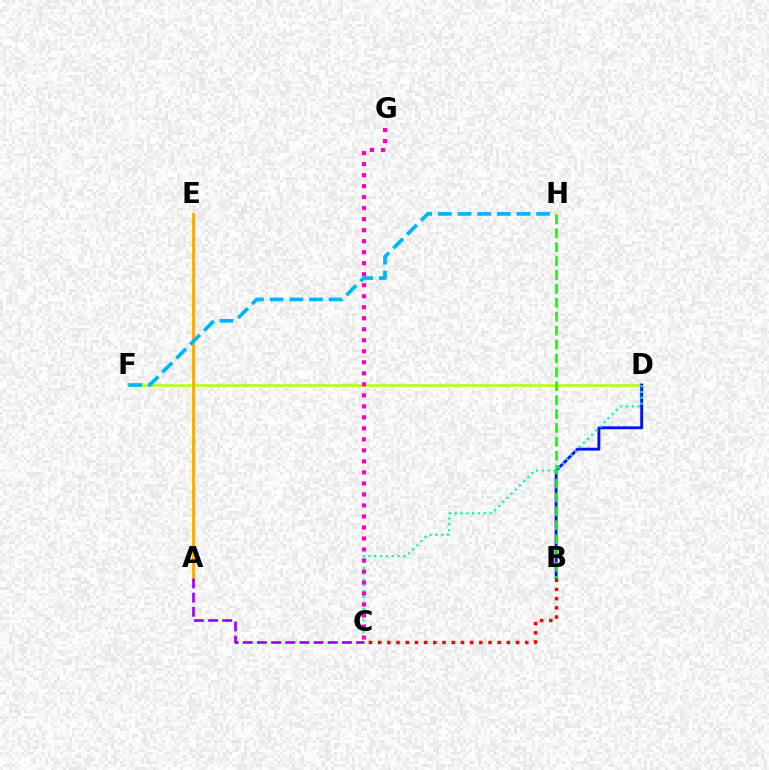{('D', 'F'): [{'color': '#b3ff00', 'line_style': 'solid', 'thickness': 1.8}], ('B', 'C'): [{'color': '#ff0000', 'line_style': 'dotted', 'thickness': 2.5}], ('B', 'D'): [{'color': '#0010ff', 'line_style': 'solid', 'thickness': 2.06}], ('C', 'D'): [{'color': '#00ff9d', 'line_style': 'dotted', 'thickness': 1.58}], ('C', 'G'): [{'color': '#ff00bd', 'line_style': 'dotted', 'thickness': 2.99}], ('B', 'H'): [{'color': '#08ff00', 'line_style': 'dashed', 'thickness': 1.89}], ('A', 'E'): [{'color': '#ffa500', 'line_style': 'solid', 'thickness': 1.97}], ('F', 'H'): [{'color': '#00b5ff', 'line_style': 'dashed', 'thickness': 2.67}], ('A', 'C'): [{'color': '#9b00ff', 'line_style': 'dashed', 'thickness': 1.92}]}